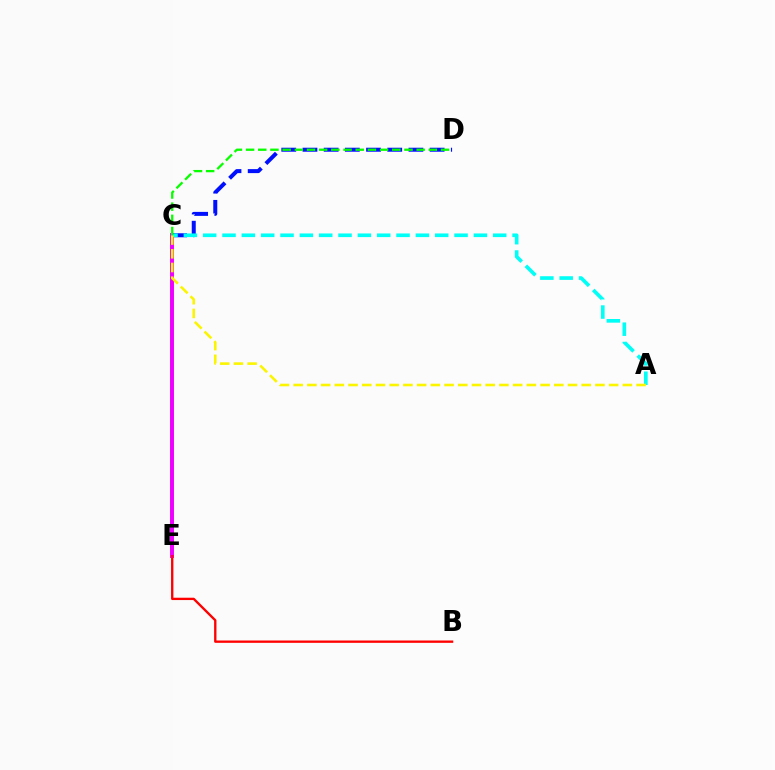{('C', 'E'): [{'color': '#ee00ff', 'line_style': 'solid', 'thickness': 2.84}], ('C', 'D'): [{'color': '#0010ff', 'line_style': 'dashed', 'thickness': 2.88}, {'color': '#08ff00', 'line_style': 'dashed', 'thickness': 1.66}], ('A', 'C'): [{'color': '#00fff6', 'line_style': 'dashed', 'thickness': 2.63}, {'color': '#fcf500', 'line_style': 'dashed', 'thickness': 1.86}], ('B', 'E'): [{'color': '#ff0000', 'line_style': 'solid', 'thickness': 1.68}]}